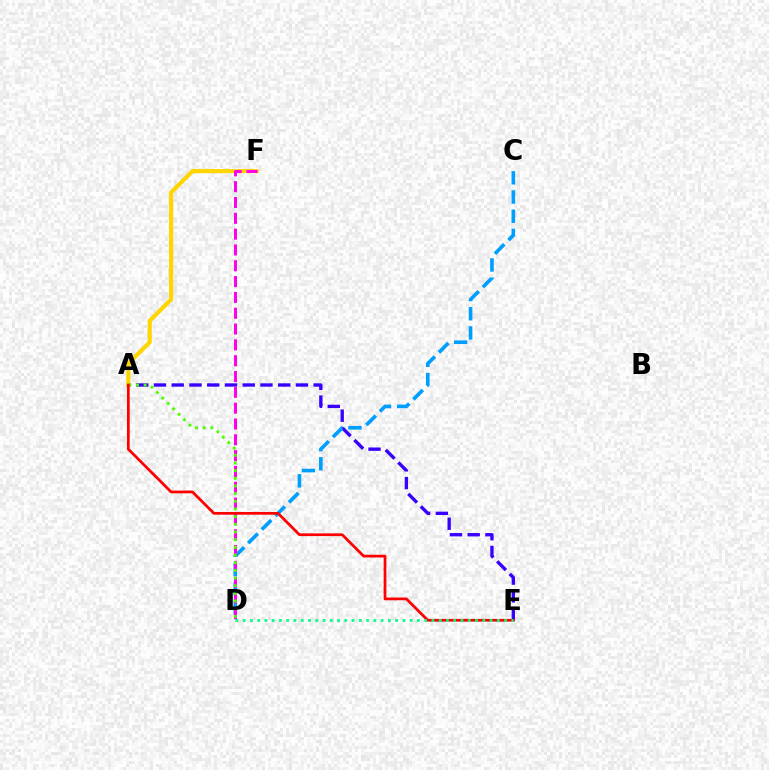{('A', 'E'): [{'color': '#3700ff', 'line_style': 'dashed', 'thickness': 2.41}, {'color': '#ff0000', 'line_style': 'solid', 'thickness': 1.97}], ('A', 'F'): [{'color': '#ffd500', 'line_style': 'solid', 'thickness': 2.97}], ('C', 'D'): [{'color': '#009eff', 'line_style': 'dashed', 'thickness': 2.61}], ('D', 'F'): [{'color': '#ff00ed', 'line_style': 'dashed', 'thickness': 2.15}], ('A', 'D'): [{'color': '#4fff00', 'line_style': 'dotted', 'thickness': 2.09}], ('D', 'E'): [{'color': '#00ff86', 'line_style': 'dotted', 'thickness': 1.97}]}